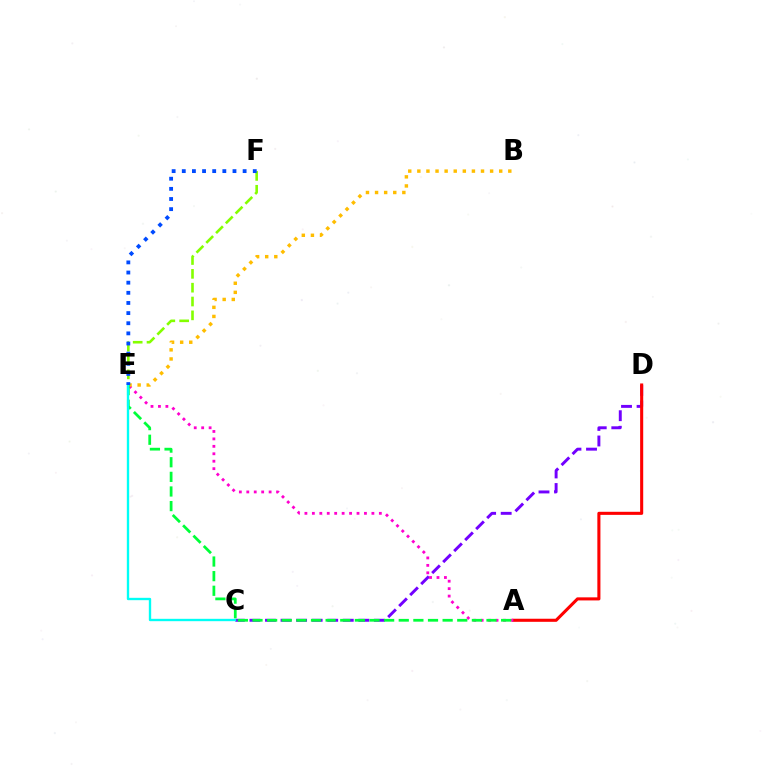{('C', 'D'): [{'color': '#7200ff', 'line_style': 'dashed', 'thickness': 2.11}], ('A', 'D'): [{'color': '#ff0000', 'line_style': 'solid', 'thickness': 2.22}], ('E', 'F'): [{'color': '#84ff00', 'line_style': 'dashed', 'thickness': 1.88}, {'color': '#004bff', 'line_style': 'dotted', 'thickness': 2.75}], ('A', 'E'): [{'color': '#ff00cf', 'line_style': 'dotted', 'thickness': 2.02}, {'color': '#00ff39', 'line_style': 'dashed', 'thickness': 1.99}], ('B', 'E'): [{'color': '#ffbd00', 'line_style': 'dotted', 'thickness': 2.47}], ('C', 'E'): [{'color': '#00fff6', 'line_style': 'solid', 'thickness': 1.7}]}